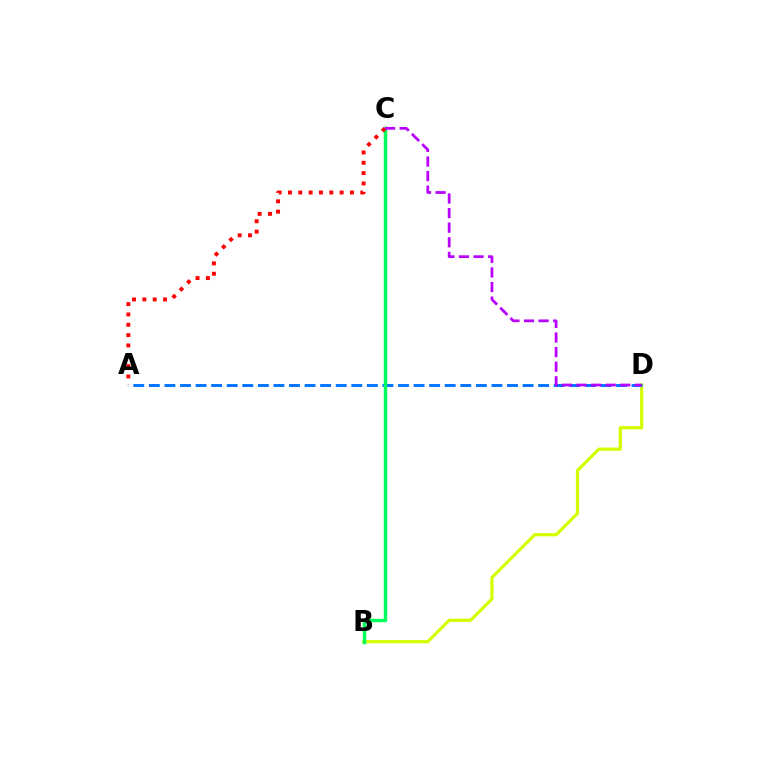{('B', 'D'): [{'color': '#d1ff00', 'line_style': 'solid', 'thickness': 2.3}], ('A', 'D'): [{'color': '#0074ff', 'line_style': 'dashed', 'thickness': 2.12}], ('B', 'C'): [{'color': '#00ff5c', 'line_style': 'solid', 'thickness': 2.48}], ('A', 'C'): [{'color': '#ff0000', 'line_style': 'dotted', 'thickness': 2.81}], ('C', 'D'): [{'color': '#b900ff', 'line_style': 'dashed', 'thickness': 1.98}]}